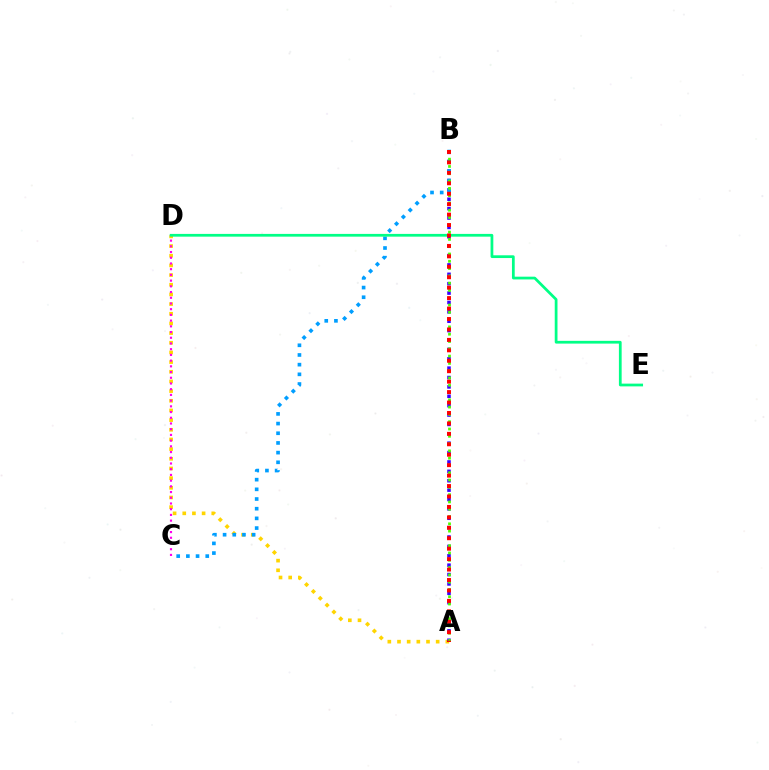{('A', 'D'): [{'color': '#ffd500', 'line_style': 'dotted', 'thickness': 2.63}], ('A', 'B'): [{'color': '#3700ff', 'line_style': 'dotted', 'thickness': 2.55}, {'color': '#4fff00', 'line_style': 'dotted', 'thickness': 1.98}, {'color': '#ff0000', 'line_style': 'dotted', 'thickness': 2.84}], ('B', 'C'): [{'color': '#009eff', 'line_style': 'dotted', 'thickness': 2.63}], ('C', 'D'): [{'color': '#ff00ed', 'line_style': 'dotted', 'thickness': 1.55}], ('D', 'E'): [{'color': '#00ff86', 'line_style': 'solid', 'thickness': 1.98}]}